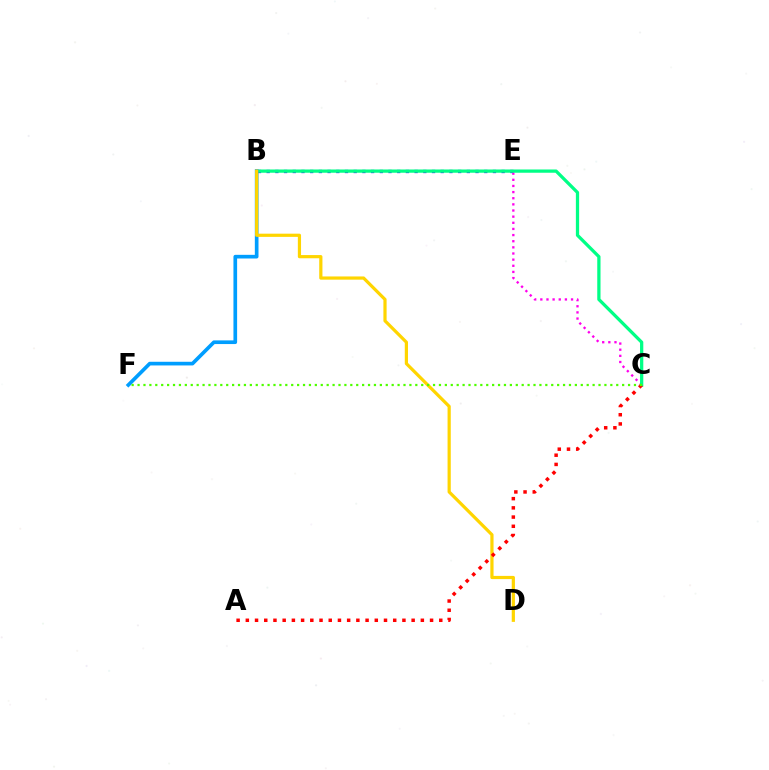{('B', 'E'): [{'color': '#3700ff', 'line_style': 'dotted', 'thickness': 2.36}], ('C', 'E'): [{'color': '#ff00ed', 'line_style': 'dotted', 'thickness': 1.67}], ('B', 'C'): [{'color': '#00ff86', 'line_style': 'solid', 'thickness': 2.35}], ('B', 'F'): [{'color': '#009eff', 'line_style': 'solid', 'thickness': 2.64}], ('B', 'D'): [{'color': '#ffd500', 'line_style': 'solid', 'thickness': 2.31}], ('A', 'C'): [{'color': '#ff0000', 'line_style': 'dotted', 'thickness': 2.5}], ('C', 'F'): [{'color': '#4fff00', 'line_style': 'dotted', 'thickness': 1.61}]}